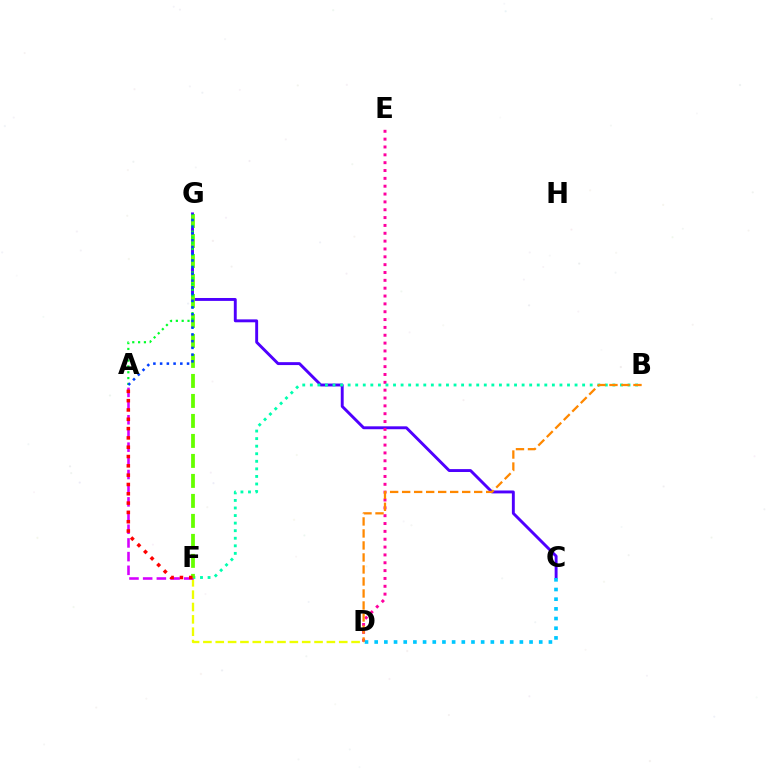{('C', 'G'): [{'color': '#4f00ff', 'line_style': 'solid', 'thickness': 2.09}], ('D', 'F'): [{'color': '#eeff00', 'line_style': 'dashed', 'thickness': 1.68}], ('D', 'E'): [{'color': '#ff00a0', 'line_style': 'dotted', 'thickness': 2.13}], ('B', 'F'): [{'color': '#00ffaf', 'line_style': 'dotted', 'thickness': 2.06}], ('A', 'F'): [{'color': '#d600ff', 'line_style': 'dashed', 'thickness': 1.86}, {'color': '#ff0000', 'line_style': 'dotted', 'thickness': 2.53}], ('F', 'G'): [{'color': '#66ff00', 'line_style': 'dashed', 'thickness': 2.72}], ('A', 'G'): [{'color': '#00ff27', 'line_style': 'dotted', 'thickness': 1.58}, {'color': '#003fff', 'line_style': 'dotted', 'thickness': 1.83}], ('C', 'D'): [{'color': '#00c7ff', 'line_style': 'dotted', 'thickness': 2.63}], ('B', 'D'): [{'color': '#ff8800', 'line_style': 'dashed', 'thickness': 1.63}]}